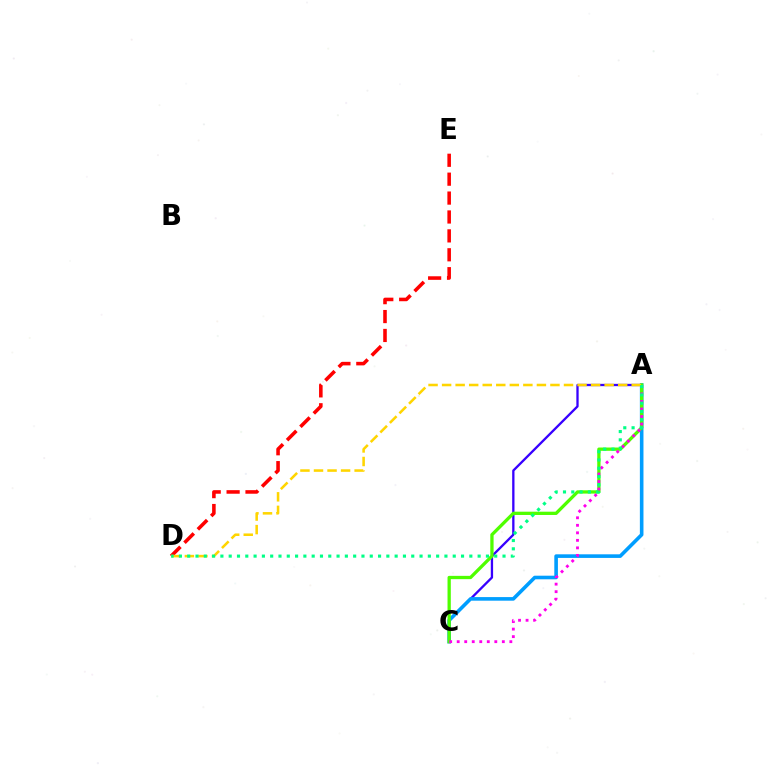{('A', 'C'): [{'color': '#3700ff', 'line_style': 'solid', 'thickness': 1.66}, {'color': '#009eff', 'line_style': 'solid', 'thickness': 2.59}, {'color': '#4fff00', 'line_style': 'solid', 'thickness': 2.37}, {'color': '#ff00ed', 'line_style': 'dotted', 'thickness': 2.04}], ('D', 'E'): [{'color': '#ff0000', 'line_style': 'dashed', 'thickness': 2.57}], ('A', 'D'): [{'color': '#ffd500', 'line_style': 'dashed', 'thickness': 1.84}, {'color': '#00ff86', 'line_style': 'dotted', 'thickness': 2.25}]}